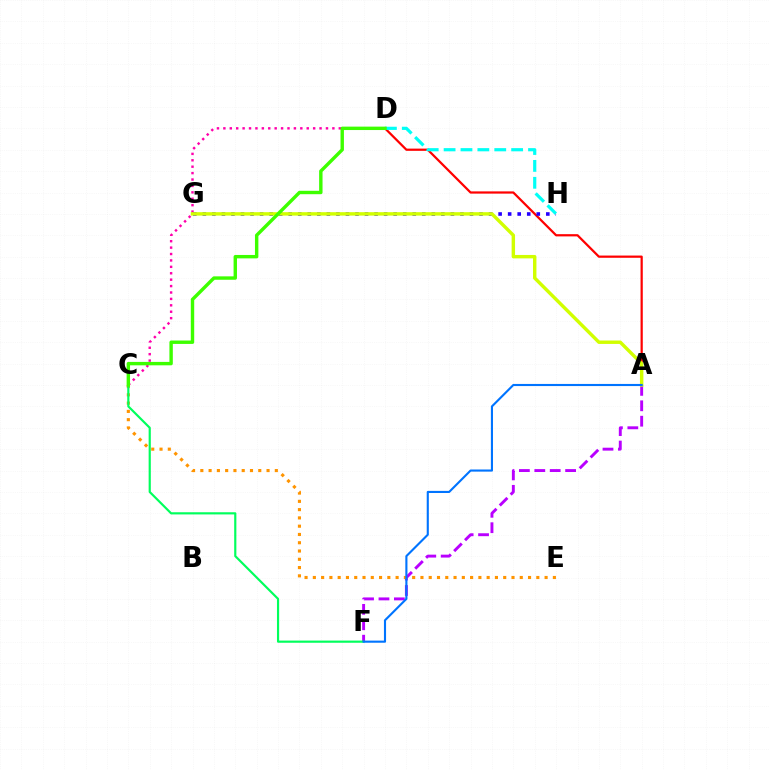{('A', 'D'): [{'color': '#ff0000', 'line_style': 'solid', 'thickness': 1.61}], ('A', 'F'): [{'color': '#b900ff', 'line_style': 'dashed', 'thickness': 2.09}, {'color': '#0074ff', 'line_style': 'solid', 'thickness': 1.52}], ('C', 'D'): [{'color': '#ff00ac', 'line_style': 'dotted', 'thickness': 1.74}, {'color': '#3dff00', 'line_style': 'solid', 'thickness': 2.45}], ('C', 'E'): [{'color': '#ff9400', 'line_style': 'dotted', 'thickness': 2.25}], ('C', 'F'): [{'color': '#00ff5c', 'line_style': 'solid', 'thickness': 1.57}], ('G', 'H'): [{'color': '#2500ff', 'line_style': 'dotted', 'thickness': 2.59}], ('D', 'H'): [{'color': '#00fff6', 'line_style': 'dashed', 'thickness': 2.29}], ('A', 'G'): [{'color': '#d1ff00', 'line_style': 'solid', 'thickness': 2.47}]}